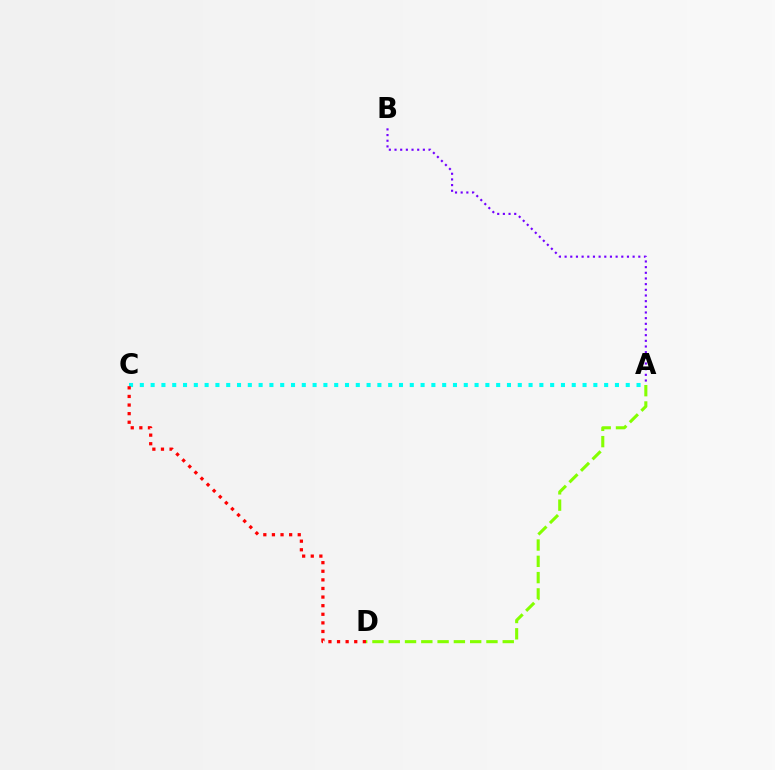{('A', 'C'): [{'color': '#00fff6', 'line_style': 'dotted', 'thickness': 2.93}], ('A', 'B'): [{'color': '#7200ff', 'line_style': 'dotted', 'thickness': 1.54}], ('A', 'D'): [{'color': '#84ff00', 'line_style': 'dashed', 'thickness': 2.21}], ('C', 'D'): [{'color': '#ff0000', 'line_style': 'dotted', 'thickness': 2.34}]}